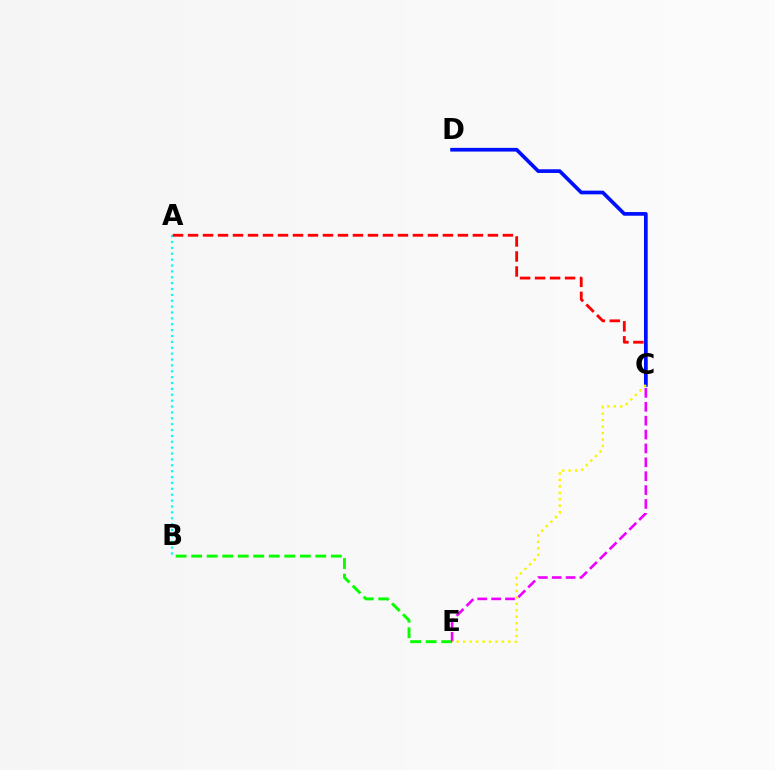{('A', 'B'): [{'color': '#00fff6', 'line_style': 'dotted', 'thickness': 1.6}], ('A', 'C'): [{'color': '#ff0000', 'line_style': 'dashed', 'thickness': 2.04}], ('C', 'D'): [{'color': '#0010ff', 'line_style': 'solid', 'thickness': 2.66}], ('B', 'E'): [{'color': '#08ff00', 'line_style': 'dashed', 'thickness': 2.11}], ('C', 'E'): [{'color': '#ee00ff', 'line_style': 'dashed', 'thickness': 1.89}, {'color': '#fcf500', 'line_style': 'dotted', 'thickness': 1.75}]}